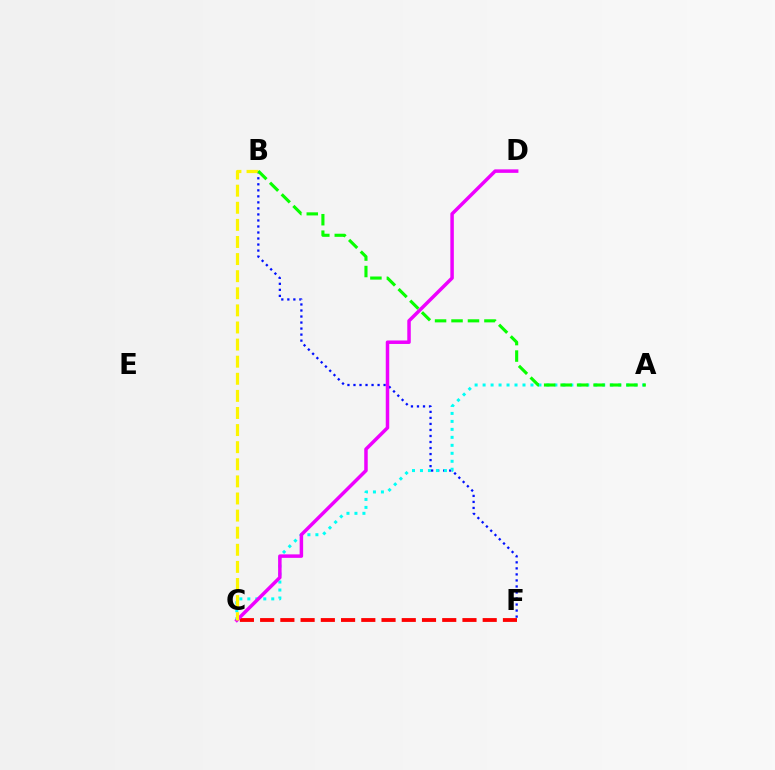{('C', 'F'): [{'color': '#ff0000', 'line_style': 'dashed', 'thickness': 2.75}], ('B', 'F'): [{'color': '#0010ff', 'line_style': 'dotted', 'thickness': 1.64}], ('A', 'C'): [{'color': '#00fff6', 'line_style': 'dotted', 'thickness': 2.17}], ('C', 'D'): [{'color': '#ee00ff', 'line_style': 'solid', 'thickness': 2.51}], ('B', 'C'): [{'color': '#fcf500', 'line_style': 'dashed', 'thickness': 2.32}], ('A', 'B'): [{'color': '#08ff00', 'line_style': 'dashed', 'thickness': 2.24}]}